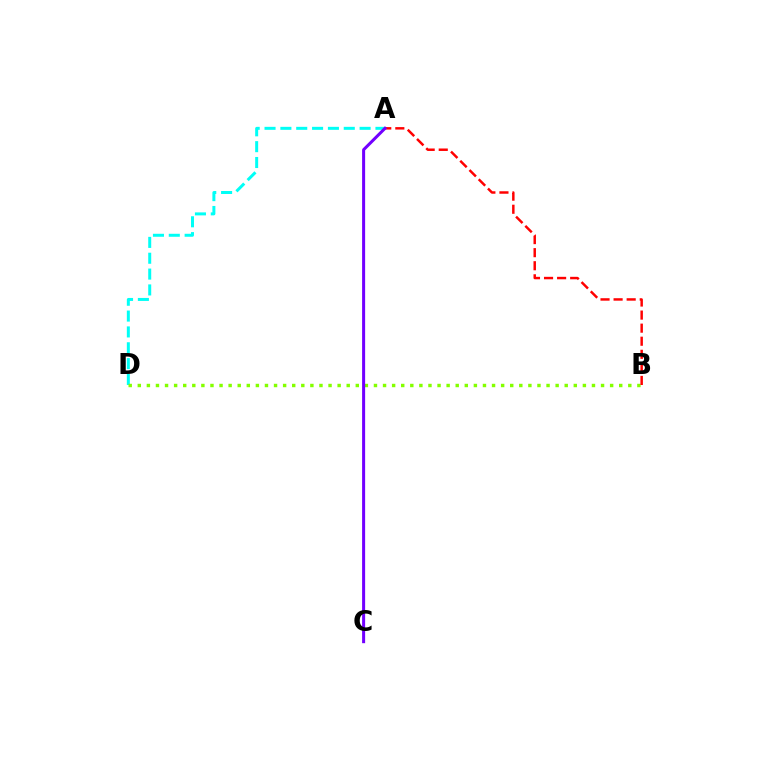{('A', 'D'): [{'color': '#00fff6', 'line_style': 'dashed', 'thickness': 2.15}], ('B', 'D'): [{'color': '#84ff00', 'line_style': 'dotted', 'thickness': 2.47}], ('A', 'B'): [{'color': '#ff0000', 'line_style': 'dashed', 'thickness': 1.78}], ('A', 'C'): [{'color': '#7200ff', 'line_style': 'solid', 'thickness': 2.18}]}